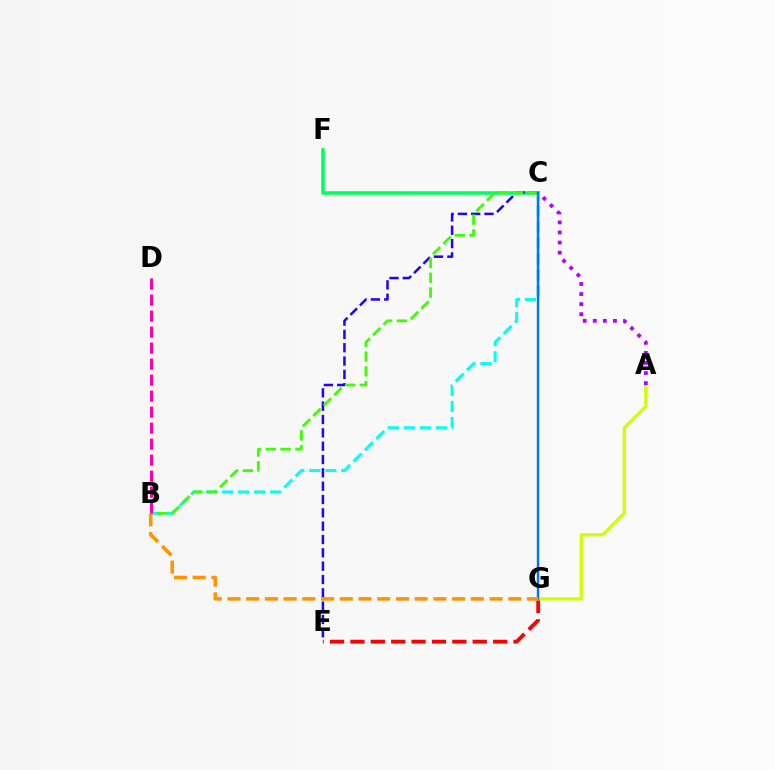{('C', 'F'): [{'color': '#00ff5c', 'line_style': 'solid', 'thickness': 2.55}], ('B', 'C'): [{'color': '#00fff6', 'line_style': 'dashed', 'thickness': 2.18}, {'color': '#3dff00', 'line_style': 'dashed', 'thickness': 2.01}], ('C', 'E'): [{'color': '#2500ff', 'line_style': 'dashed', 'thickness': 1.81}], ('E', 'G'): [{'color': '#ff0000', 'line_style': 'dashed', 'thickness': 2.77}], ('A', 'G'): [{'color': '#d1ff00', 'line_style': 'solid', 'thickness': 2.34}], ('A', 'C'): [{'color': '#b900ff', 'line_style': 'dotted', 'thickness': 2.74}], ('C', 'G'): [{'color': '#0074ff', 'line_style': 'solid', 'thickness': 1.73}], ('B', 'G'): [{'color': '#ff9400', 'line_style': 'dashed', 'thickness': 2.54}], ('B', 'D'): [{'color': '#ff00ac', 'line_style': 'dashed', 'thickness': 2.17}]}